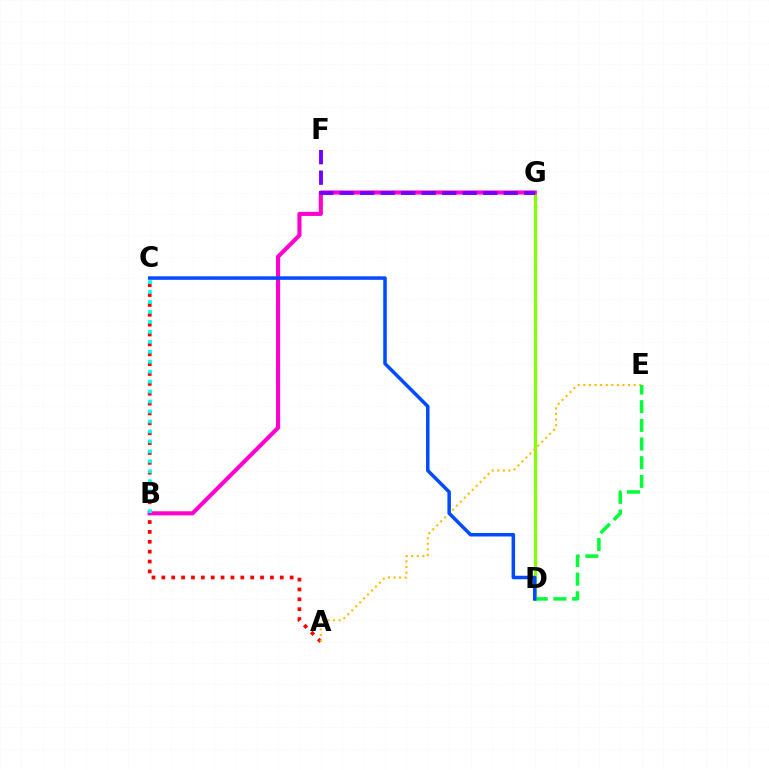{('D', 'G'): [{'color': '#84ff00', 'line_style': 'solid', 'thickness': 2.34}], ('A', 'C'): [{'color': '#ff0000', 'line_style': 'dotted', 'thickness': 2.68}], ('A', 'E'): [{'color': '#ffbd00', 'line_style': 'dotted', 'thickness': 1.52}], ('B', 'G'): [{'color': '#ff00cf', 'line_style': 'solid', 'thickness': 2.95}], ('D', 'E'): [{'color': '#00ff39', 'line_style': 'dashed', 'thickness': 2.54}], ('C', 'D'): [{'color': '#004bff', 'line_style': 'solid', 'thickness': 2.52}], ('F', 'G'): [{'color': '#7200ff', 'line_style': 'dashed', 'thickness': 2.79}], ('B', 'C'): [{'color': '#00fff6', 'line_style': 'dotted', 'thickness': 2.71}]}